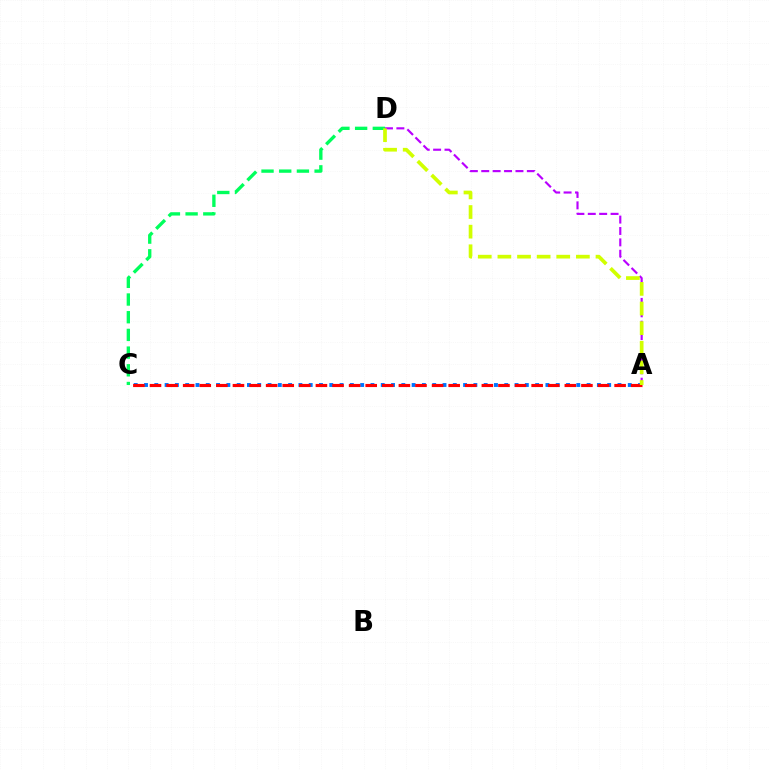{('C', 'D'): [{'color': '#00ff5c', 'line_style': 'dashed', 'thickness': 2.4}], ('A', 'C'): [{'color': '#0074ff', 'line_style': 'dotted', 'thickness': 2.8}, {'color': '#ff0000', 'line_style': 'dashed', 'thickness': 2.25}], ('A', 'D'): [{'color': '#b900ff', 'line_style': 'dashed', 'thickness': 1.55}, {'color': '#d1ff00', 'line_style': 'dashed', 'thickness': 2.67}]}